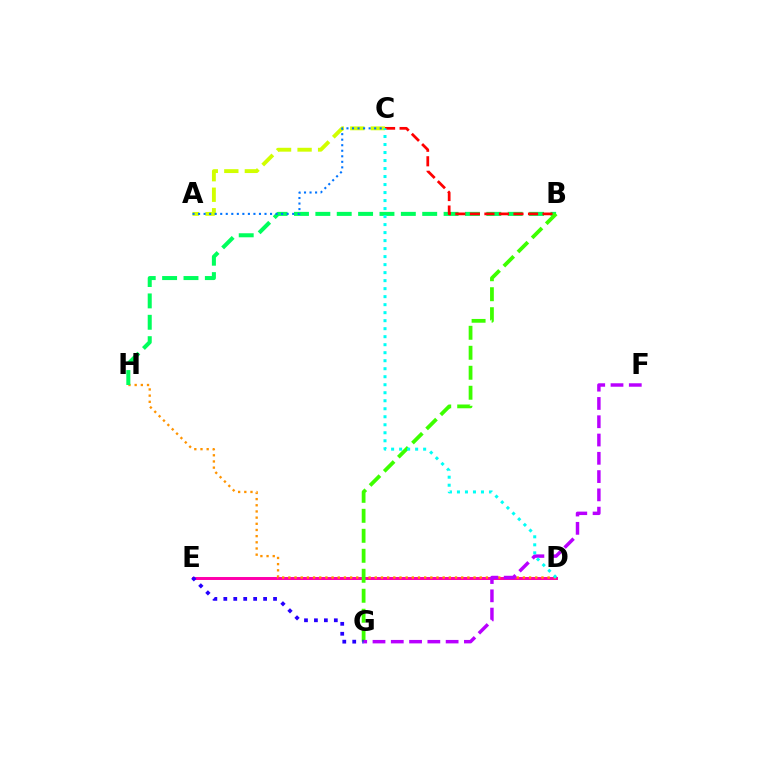{('D', 'E'): [{'color': '#ff00ac', 'line_style': 'solid', 'thickness': 2.13}], ('D', 'H'): [{'color': '#ff9400', 'line_style': 'dotted', 'thickness': 1.68}], ('B', 'H'): [{'color': '#00ff5c', 'line_style': 'dashed', 'thickness': 2.9}], ('B', 'C'): [{'color': '#ff0000', 'line_style': 'dashed', 'thickness': 1.97}], ('A', 'C'): [{'color': '#d1ff00', 'line_style': 'dashed', 'thickness': 2.79}, {'color': '#0074ff', 'line_style': 'dotted', 'thickness': 1.5}], ('B', 'G'): [{'color': '#3dff00', 'line_style': 'dashed', 'thickness': 2.72}], ('F', 'G'): [{'color': '#b900ff', 'line_style': 'dashed', 'thickness': 2.48}], ('E', 'G'): [{'color': '#2500ff', 'line_style': 'dotted', 'thickness': 2.7}], ('C', 'D'): [{'color': '#00fff6', 'line_style': 'dotted', 'thickness': 2.18}]}